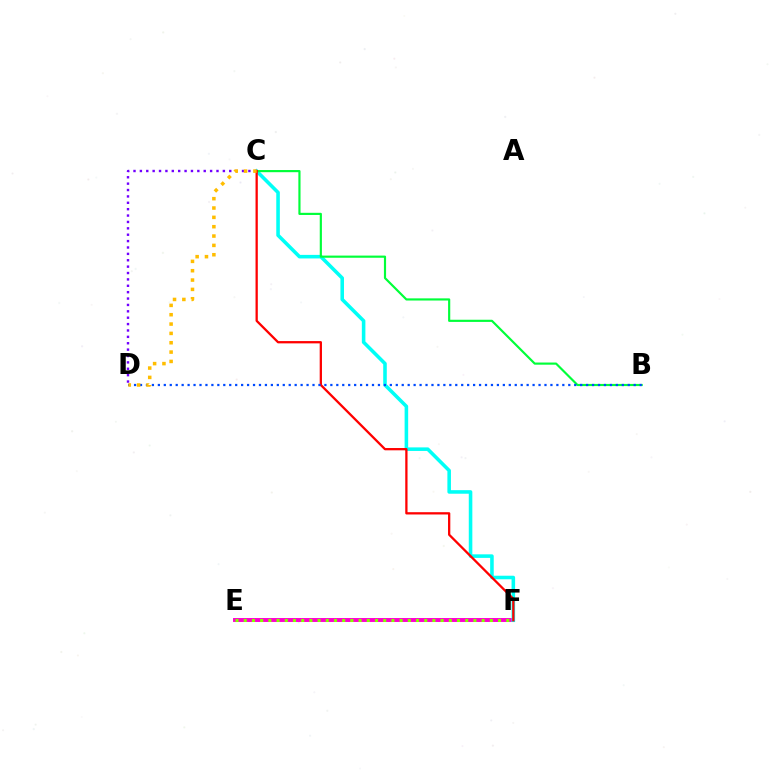{('E', 'F'): [{'color': '#ff00cf', 'line_style': 'solid', 'thickness': 2.83}, {'color': '#84ff00', 'line_style': 'dotted', 'thickness': 2.23}], ('C', 'F'): [{'color': '#00fff6', 'line_style': 'solid', 'thickness': 2.57}, {'color': '#ff0000', 'line_style': 'solid', 'thickness': 1.65}], ('B', 'C'): [{'color': '#00ff39', 'line_style': 'solid', 'thickness': 1.56}], ('C', 'D'): [{'color': '#7200ff', 'line_style': 'dotted', 'thickness': 1.73}, {'color': '#ffbd00', 'line_style': 'dotted', 'thickness': 2.54}], ('B', 'D'): [{'color': '#004bff', 'line_style': 'dotted', 'thickness': 1.62}]}